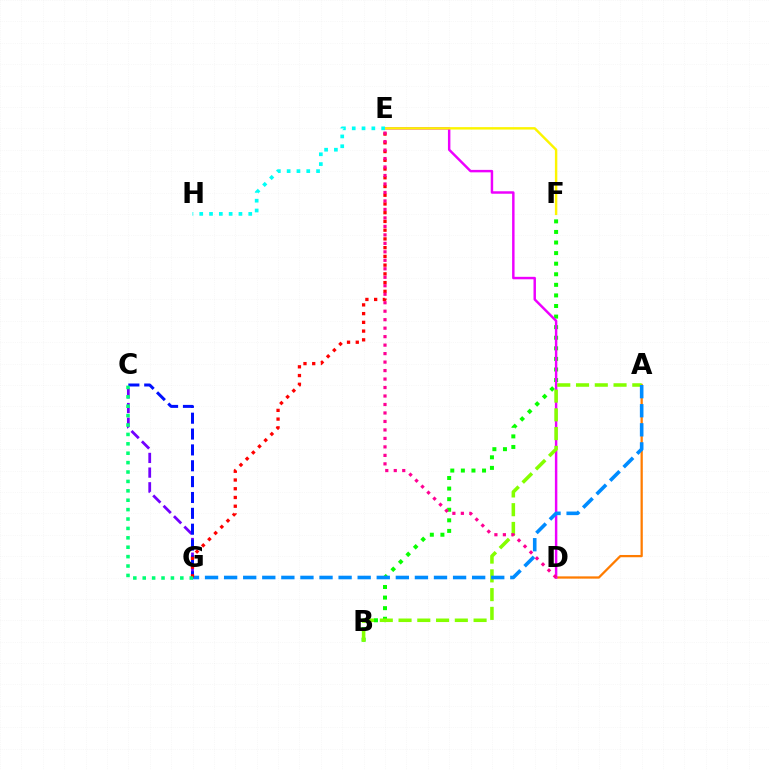{('A', 'D'): [{'color': '#ff7c00', 'line_style': 'solid', 'thickness': 1.63}], ('B', 'F'): [{'color': '#08ff00', 'line_style': 'dotted', 'thickness': 2.87}], ('D', 'E'): [{'color': '#ee00ff', 'line_style': 'solid', 'thickness': 1.77}, {'color': '#ff0094', 'line_style': 'dotted', 'thickness': 2.3}], ('C', 'G'): [{'color': '#7200ff', 'line_style': 'dashed', 'thickness': 2.0}, {'color': '#0010ff', 'line_style': 'dashed', 'thickness': 2.15}, {'color': '#00ff74', 'line_style': 'dotted', 'thickness': 2.55}], ('E', 'F'): [{'color': '#fcf500', 'line_style': 'solid', 'thickness': 1.75}], ('A', 'B'): [{'color': '#84ff00', 'line_style': 'dashed', 'thickness': 2.55}], ('E', 'H'): [{'color': '#00fff6', 'line_style': 'dotted', 'thickness': 2.66}], ('A', 'G'): [{'color': '#008cff', 'line_style': 'dashed', 'thickness': 2.59}], ('E', 'G'): [{'color': '#ff0000', 'line_style': 'dotted', 'thickness': 2.37}]}